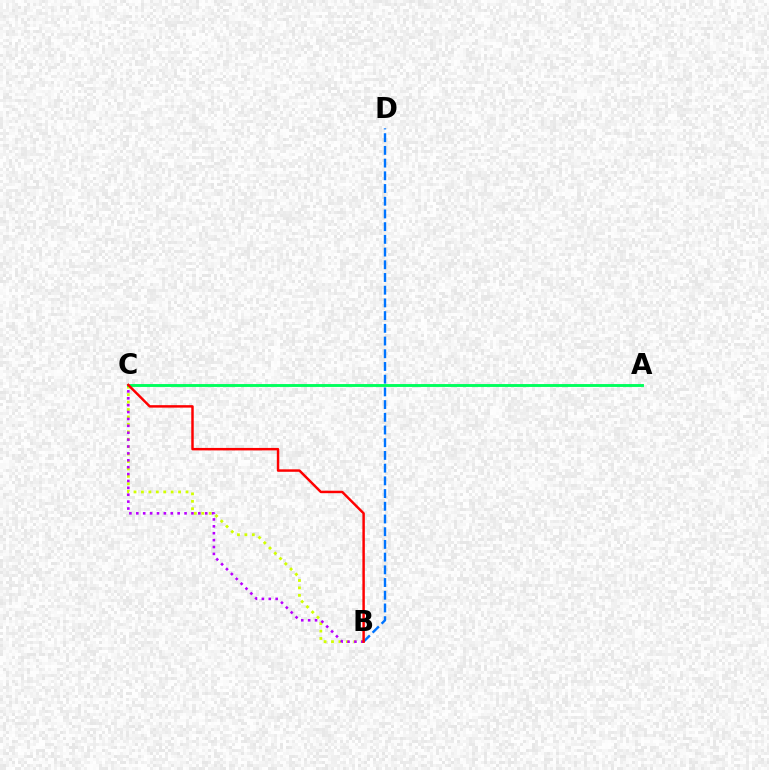{('B', 'C'): [{'color': '#d1ff00', 'line_style': 'dotted', 'thickness': 2.02}, {'color': '#b900ff', 'line_style': 'dotted', 'thickness': 1.87}, {'color': '#ff0000', 'line_style': 'solid', 'thickness': 1.78}], ('A', 'C'): [{'color': '#00ff5c', 'line_style': 'solid', 'thickness': 2.08}], ('B', 'D'): [{'color': '#0074ff', 'line_style': 'dashed', 'thickness': 1.73}]}